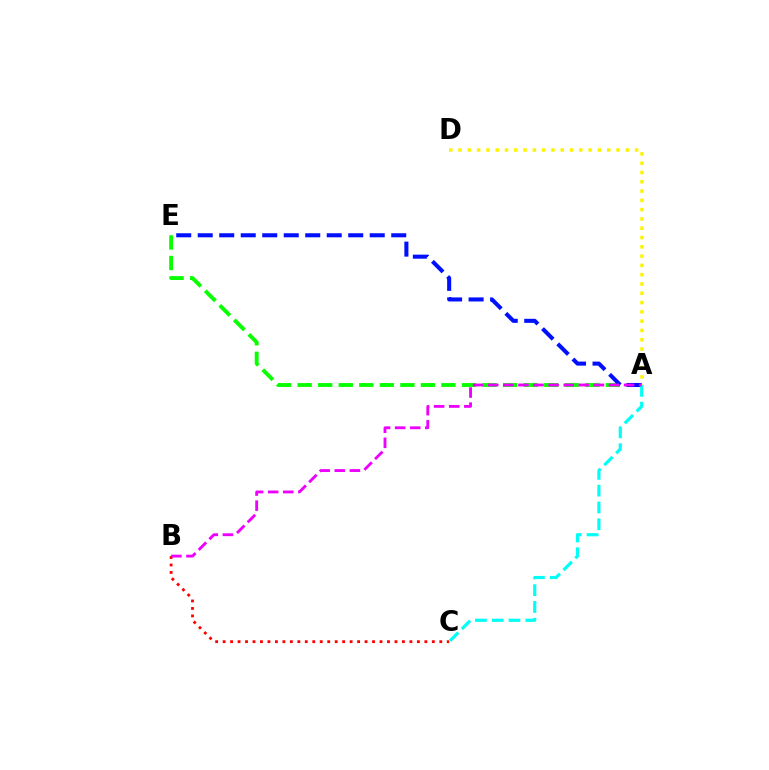{('A', 'E'): [{'color': '#08ff00', 'line_style': 'dashed', 'thickness': 2.79}, {'color': '#0010ff', 'line_style': 'dashed', 'thickness': 2.92}], ('B', 'C'): [{'color': '#ff0000', 'line_style': 'dotted', 'thickness': 2.03}], ('A', 'C'): [{'color': '#00fff6', 'line_style': 'dashed', 'thickness': 2.28}], ('A', 'D'): [{'color': '#fcf500', 'line_style': 'dotted', 'thickness': 2.52}], ('A', 'B'): [{'color': '#ee00ff', 'line_style': 'dashed', 'thickness': 2.05}]}